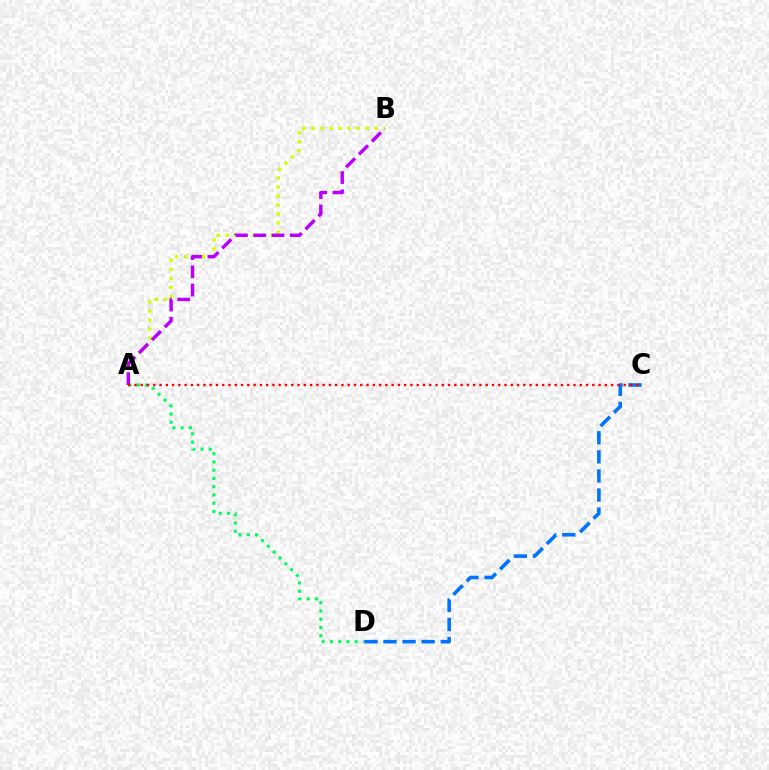{('A', 'B'): [{'color': '#d1ff00', 'line_style': 'dotted', 'thickness': 2.45}, {'color': '#b900ff', 'line_style': 'dashed', 'thickness': 2.48}], ('A', 'D'): [{'color': '#00ff5c', 'line_style': 'dotted', 'thickness': 2.24}], ('C', 'D'): [{'color': '#0074ff', 'line_style': 'dashed', 'thickness': 2.59}], ('A', 'C'): [{'color': '#ff0000', 'line_style': 'dotted', 'thickness': 1.7}]}